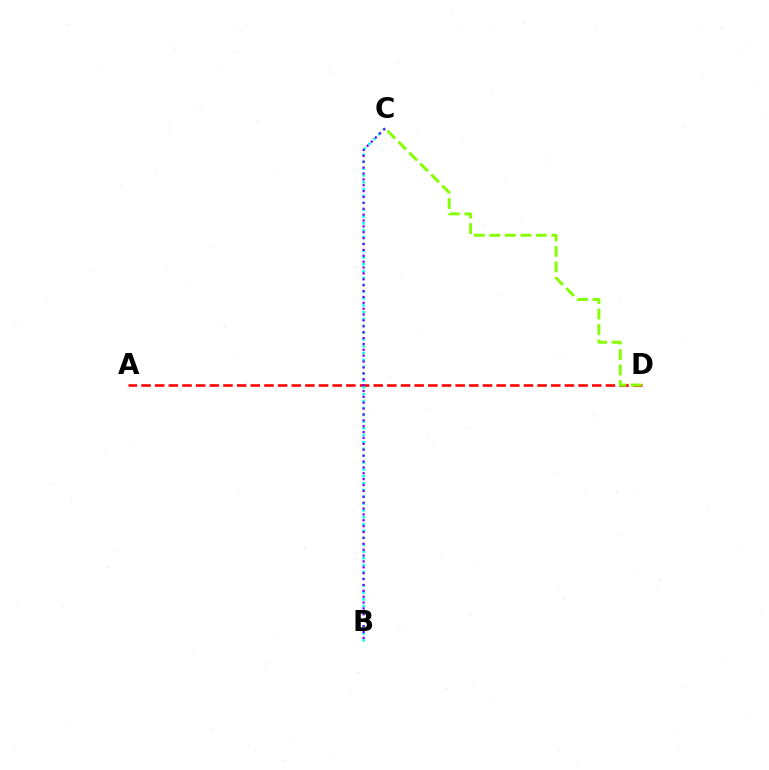{('A', 'D'): [{'color': '#ff0000', 'line_style': 'dashed', 'thickness': 1.86}], ('B', 'C'): [{'color': '#00fff6', 'line_style': 'dotted', 'thickness': 1.86}, {'color': '#7200ff', 'line_style': 'dotted', 'thickness': 1.6}], ('C', 'D'): [{'color': '#84ff00', 'line_style': 'dashed', 'thickness': 2.1}]}